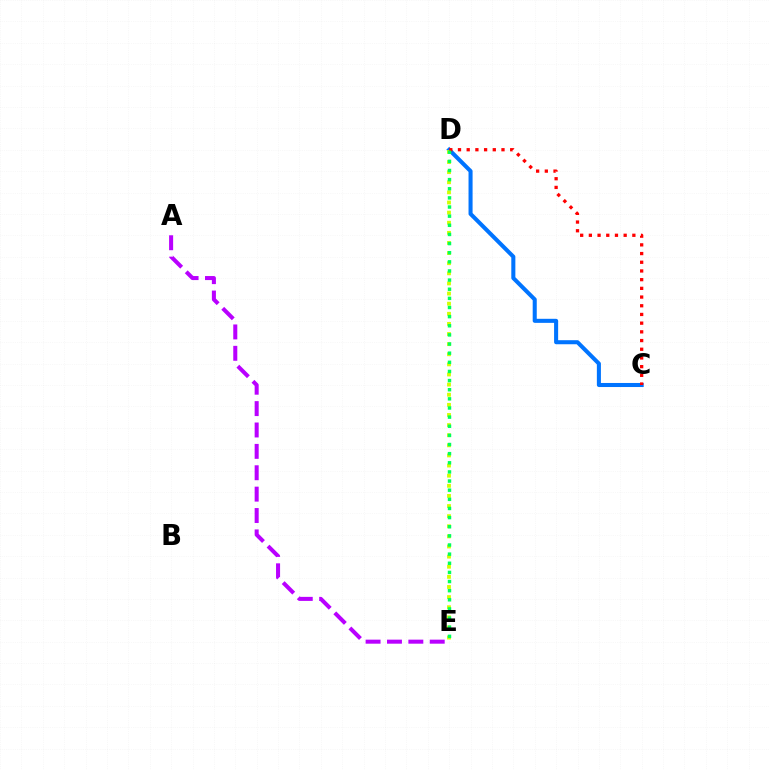{('C', 'D'): [{'color': '#0074ff', 'line_style': 'solid', 'thickness': 2.92}, {'color': '#ff0000', 'line_style': 'dotted', 'thickness': 2.36}], ('D', 'E'): [{'color': '#d1ff00', 'line_style': 'dotted', 'thickness': 2.75}, {'color': '#00ff5c', 'line_style': 'dotted', 'thickness': 2.48}], ('A', 'E'): [{'color': '#b900ff', 'line_style': 'dashed', 'thickness': 2.9}]}